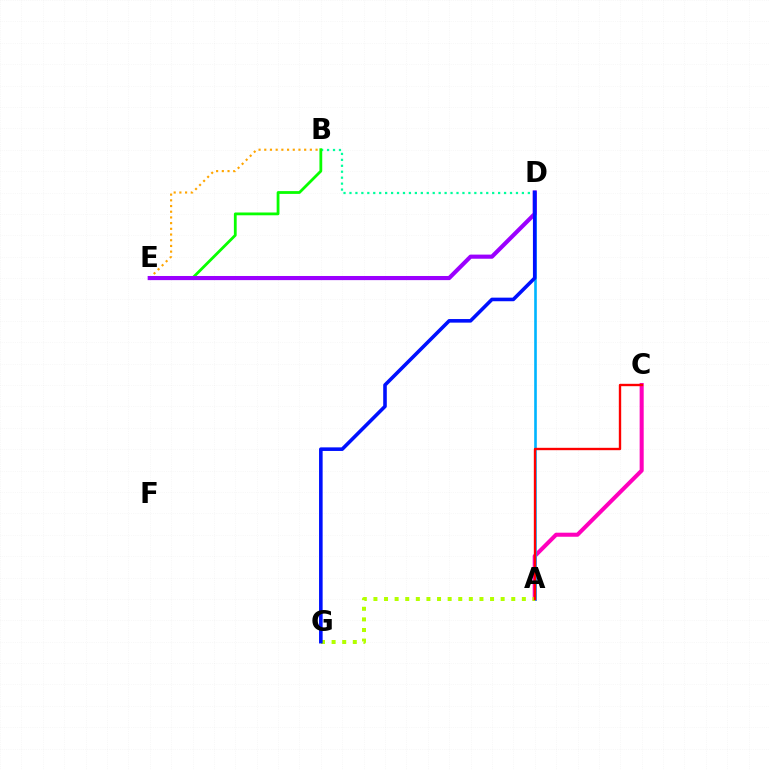{('A', 'C'): [{'color': '#ff00bd', 'line_style': 'solid', 'thickness': 2.92}, {'color': '#ff0000', 'line_style': 'solid', 'thickness': 1.7}], ('B', 'D'): [{'color': '#00ff9d', 'line_style': 'dotted', 'thickness': 1.62}], ('B', 'E'): [{'color': '#08ff00', 'line_style': 'solid', 'thickness': 2.01}, {'color': '#ffa500', 'line_style': 'dotted', 'thickness': 1.55}], ('A', 'D'): [{'color': '#00b5ff', 'line_style': 'solid', 'thickness': 1.89}], ('A', 'G'): [{'color': '#b3ff00', 'line_style': 'dotted', 'thickness': 2.88}], ('D', 'E'): [{'color': '#9b00ff', 'line_style': 'solid', 'thickness': 2.97}], ('D', 'G'): [{'color': '#0010ff', 'line_style': 'solid', 'thickness': 2.58}]}